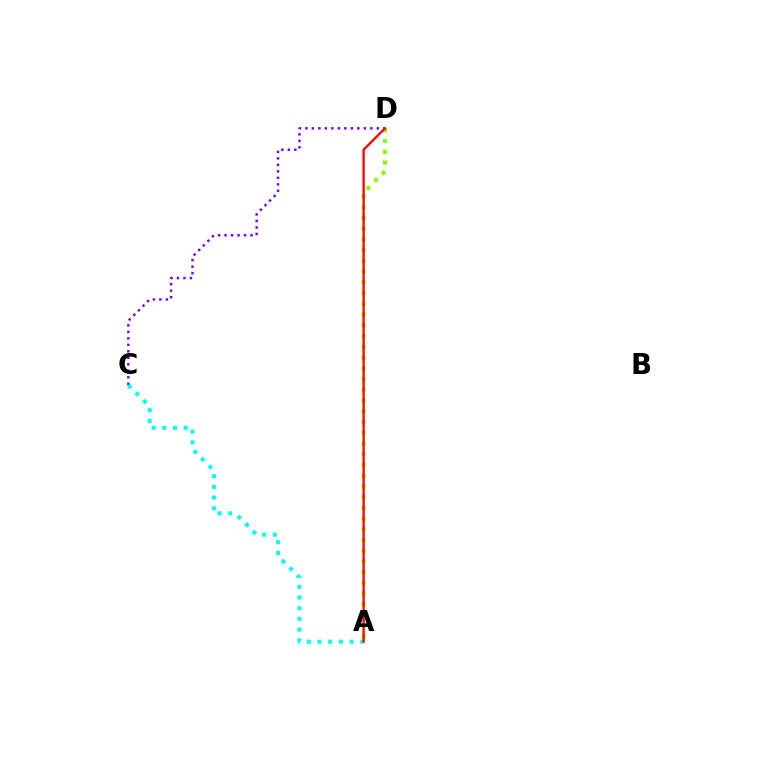{('C', 'D'): [{'color': '#7200ff', 'line_style': 'dotted', 'thickness': 1.76}], ('A', 'D'): [{'color': '#84ff00', 'line_style': 'dotted', 'thickness': 2.91}, {'color': '#ff0000', 'line_style': 'solid', 'thickness': 1.66}], ('A', 'C'): [{'color': '#00fff6', 'line_style': 'dotted', 'thickness': 2.91}]}